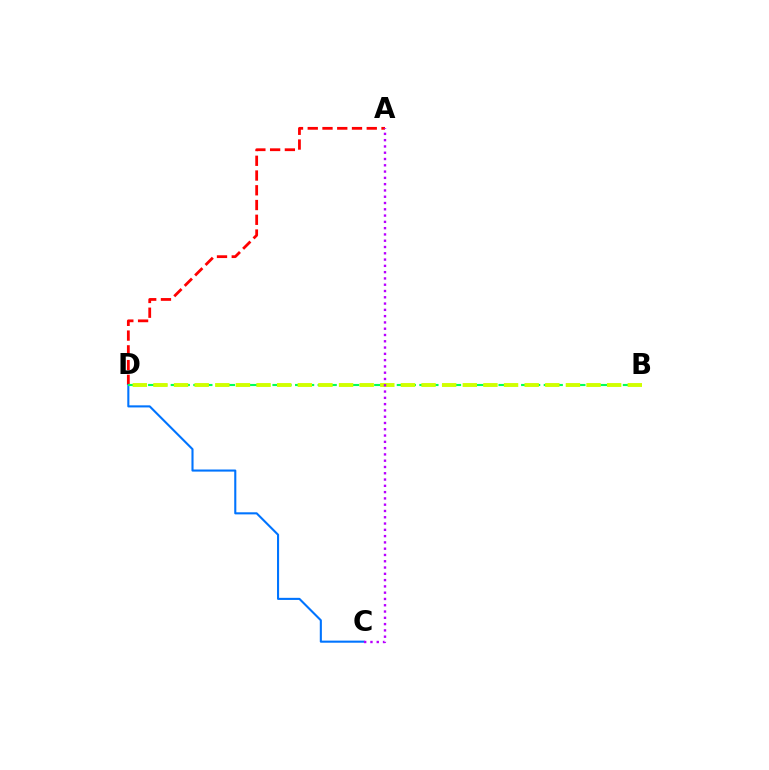{('A', 'D'): [{'color': '#ff0000', 'line_style': 'dashed', 'thickness': 2.0}], ('C', 'D'): [{'color': '#0074ff', 'line_style': 'solid', 'thickness': 1.51}], ('B', 'D'): [{'color': '#00ff5c', 'line_style': 'dashed', 'thickness': 1.54}, {'color': '#d1ff00', 'line_style': 'dashed', 'thickness': 2.8}], ('A', 'C'): [{'color': '#b900ff', 'line_style': 'dotted', 'thickness': 1.71}]}